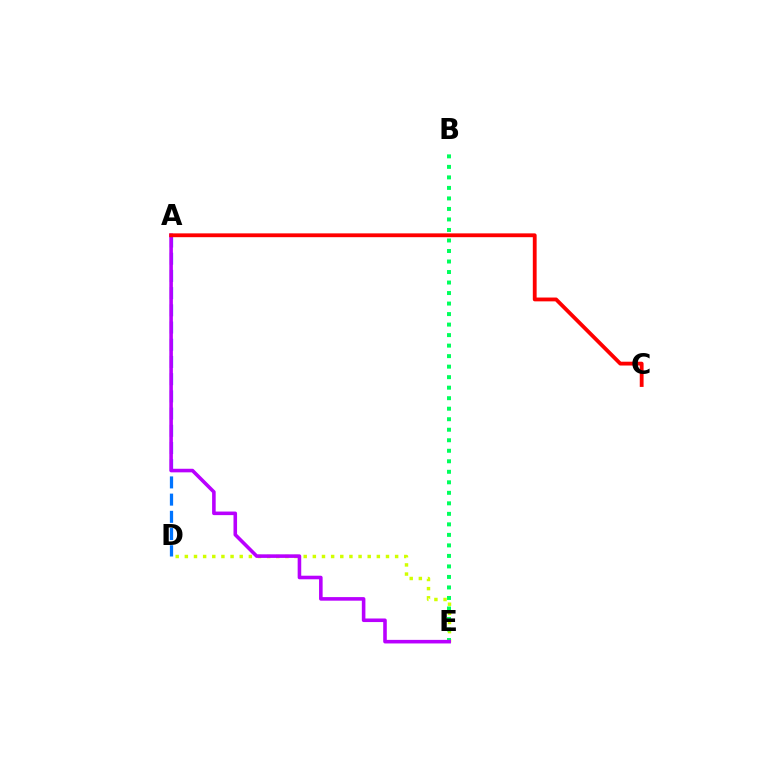{('D', 'E'): [{'color': '#d1ff00', 'line_style': 'dotted', 'thickness': 2.48}], ('B', 'E'): [{'color': '#00ff5c', 'line_style': 'dotted', 'thickness': 2.86}], ('A', 'D'): [{'color': '#0074ff', 'line_style': 'dashed', 'thickness': 2.34}], ('A', 'E'): [{'color': '#b900ff', 'line_style': 'solid', 'thickness': 2.57}], ('A', 'C'): [{'color': '#ff0000', 'line_style': 'solid', 'thickness': 2.75}]}